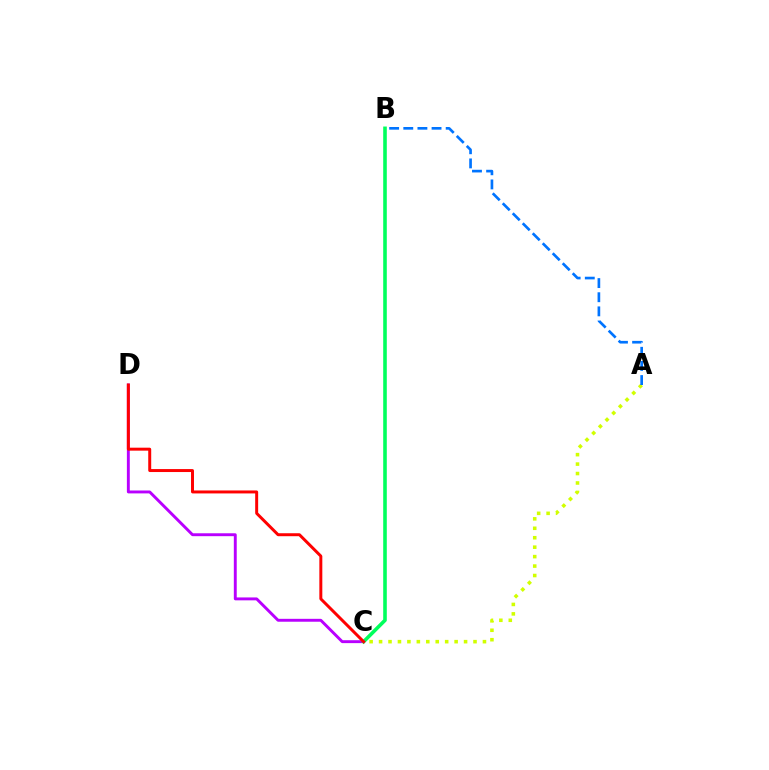{('C', 'D'): [{'color': '#b900ff', 'line_style': 'solid', 'thickness': 2.09}, {'color': '#ff0000', 'line_style': 'solid', 'thickness': 2.14}], ('B', 'C'): [{'color': '#00ff5c', 'line_style': 'solid', 'thickness': 2.59}], ('A', 'C'): [{'color': '#d1ff00', 'line_style': 'dotted', 'thickness': 2.57}], ('A', 'B'): [{'color': '#0074ff', 'line_style': 'dashed', 'thickness': 1.92}]}